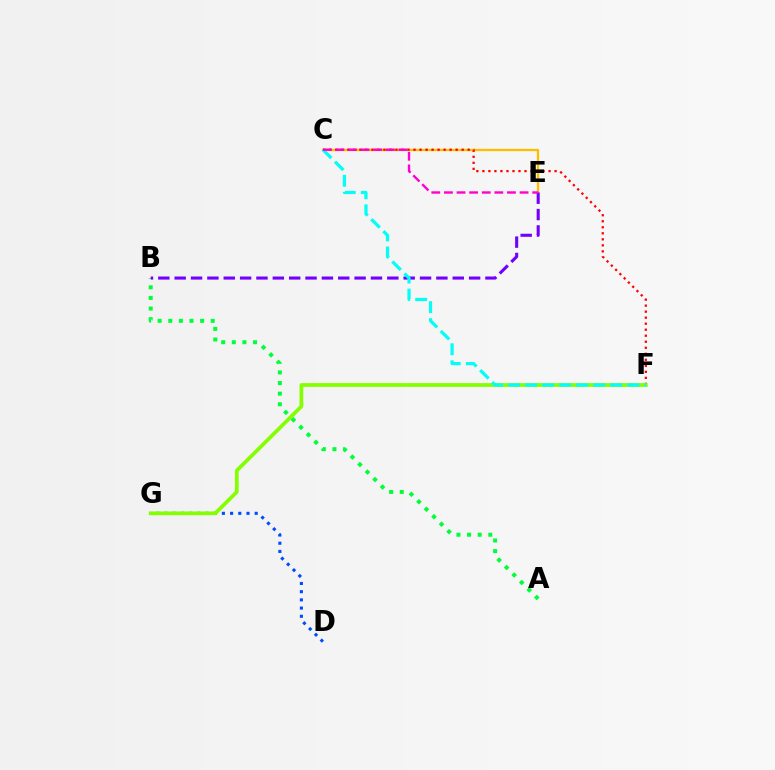{('D', 'G'): [{'color': '#004bff', 'line_style': 'dotted', 'thickness': 2.23}], ('C', 'E'): [{'color': '#ffbd00', 'line_style': 'solid', 'thickness': 1.66}, {'color': '#ff00cf', 'line_style': 'dashed', 'thickness': 1.71}], ('C', 'F'): [{'color': '#ff0000', 'line_style': 'dotted', 'thickness': 1.63}, {'color': '#00fff6', 'line_style': 'dashed', 'thickness': 2.31}], ('A', 'B'): [{'color': '#00ff39', 'line_style': 'dotted', 'thickness': 2.88}], ('B', 'E'): [{'color': '#7200ff', 'line_style': 'dashed', 'thickness': 2.22}], ('F', 'G'): [{'color': '#84ff00', 'line_style': 'solid', 'thickness': 2.68}]}